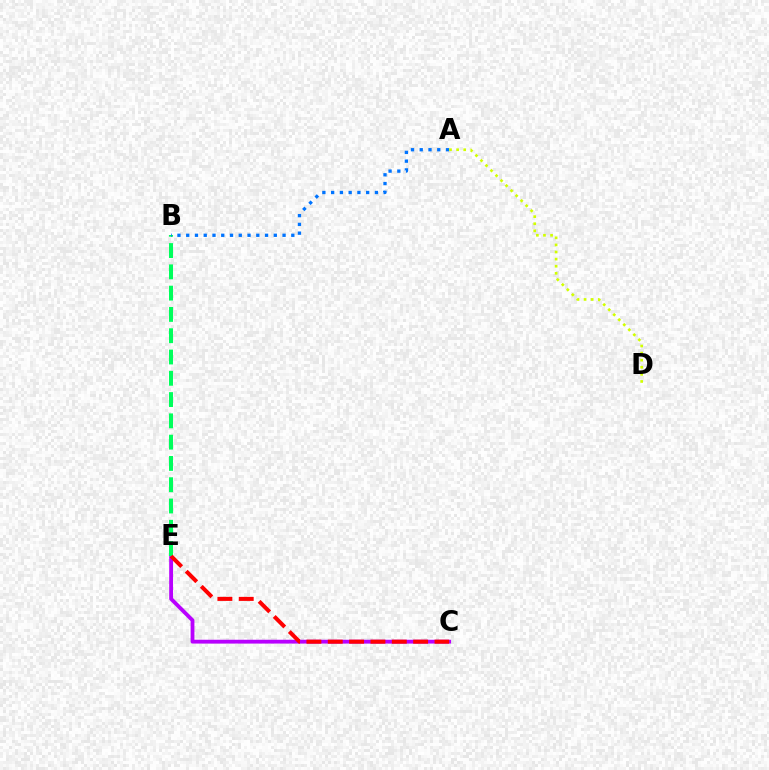{('C', 'E'): [{'color': '#b900ff', 'line_style': 'solid', 'thickness': 2.75}, {'color': '#ff0000', 'line_style': 'dashed', 'thickness': 2.9}], ('B', 'E'): [{'color': '#00ff5c', 'line_style': 'dashed', 'thickness': 2.89}], ('A', 'B'): [{'color': '#0074ff', 'line_style': 'dotted', 'thickness': 2.38}], ('A', 'D'): [{'color': '#d1ff00', 'line_style': 'dotted', 'thickness': 1.93}]}